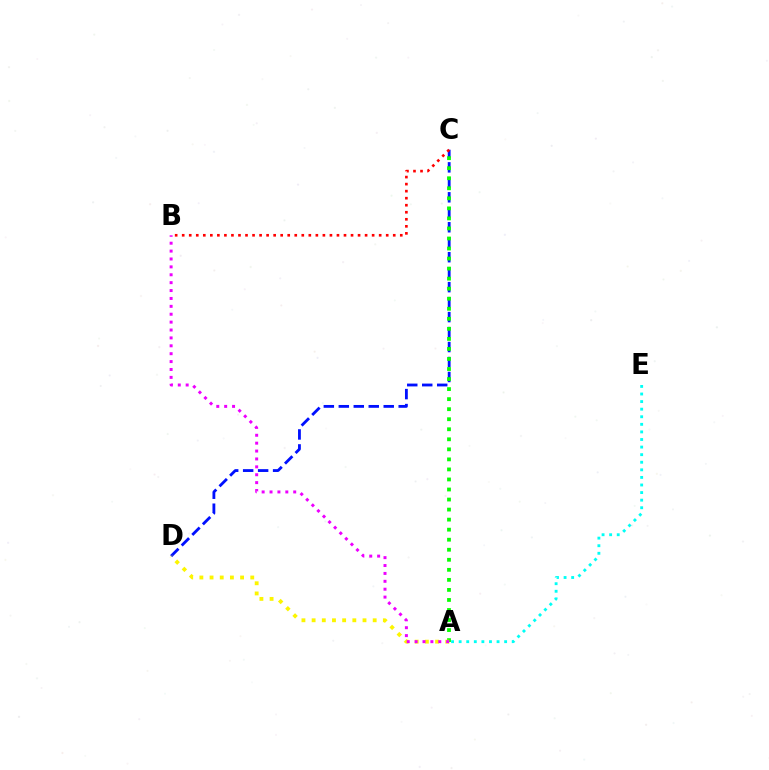{('C', 'D'): [{'color': '#0010ff', 'line_style': 'dashed', 'thickness': 2.03}], ('A', 'C'): [{'color': '#08ff00', 'line_style': 'dotted', 'thickness': 2.73}], ('A', 'D'): [{'color': '#fcf500', 'line_style': 'dotted', 'thickness': 2.77}], ('B', 'C'): [{'color': '#ff0000', 'line_style': 'dotted', 'thickness': 1.91}], ('A', 'B'): [{'color': '#ee00ff', 'line_style': 'dotted', 'thickness': 2.14}], ('A', 'E'): [{'color': '#00fff6', 'line_style': 'dotted', 'thickness': 2.06}]}